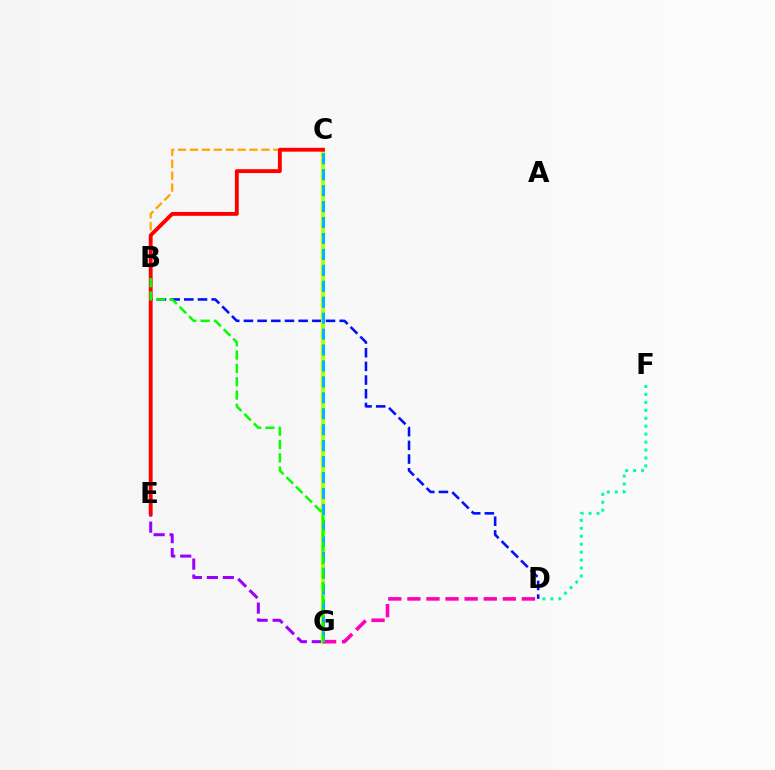{('B', 'D'): [{'color': '#0010ff', 'line_style': 'dashed', 'thickness': 1.86}], ('E', 'G'): [{'color': '#9b00ff', 'line_style': 'dashed', 'thickness': 2.17}], ('C', 'G'): [{'color': '#b3ff00', 'line_style': 'solid', 'thickness': 2.99}, {'color': '#00b5ff', 'line_style': 'dashed', 'thickness': 2.17}], ('D', 'F'): [{'color': '#00ff9d', 'line_style': 'dotted', 'thickness': 2.16}], ('D', 'G'): [{'color': '#ff00bd', 'line_style': 'dashed', 'thickness': 2.59}], ('B', 'C'): [{'color': '#ffa500', 'line_style': 'dashed', 'thickness': 1.62}], ('C', 'E'): [{'color': '#ff0000', 'line_style': 'solid', 'thickness': 2.78}], ('B', 'G'): [{'color': '#08ff00', 'line_style': 'dashed', 'thickness': 1.81}]}